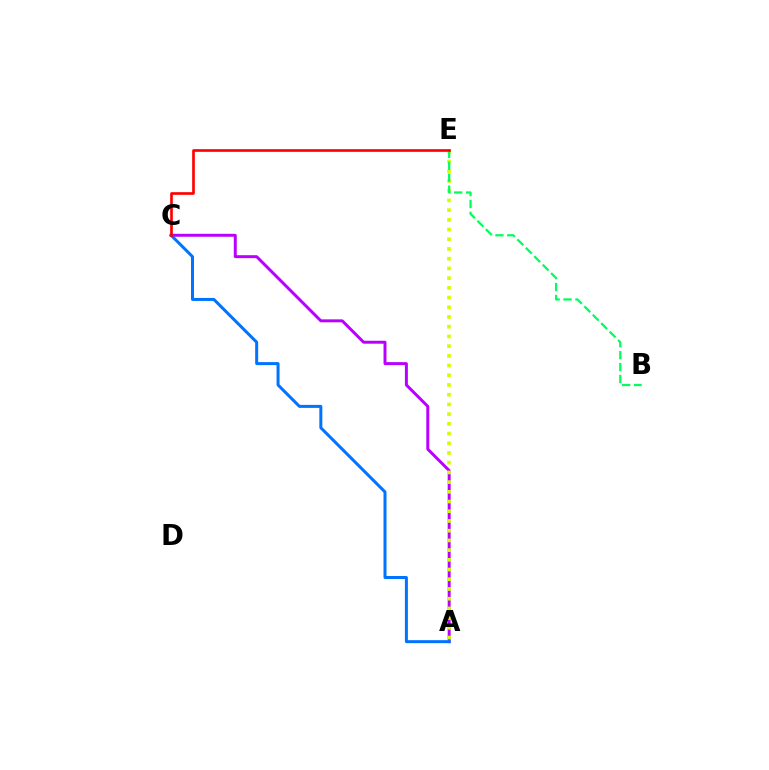{('A', 'C'): [{'color': '#b900ff', 'line_style': 'solid', 'thickness': 2.13}, {'color': '#0074ff', 'line_style': 'solid', 'thickness': 2.16}], ('A', 'E'): [{'color': '#d1ff00', 'line_style': 'dotted', 'thickness': 2.64}], ('B', 'E'): [{'color': '#00ff5c', 'line_style': 'dashed', 'thickness': 1.62}], ('C', 'E'): [{'color': '#ff0000', 'line_style': 'solid', 'thickness': 1.92}]}